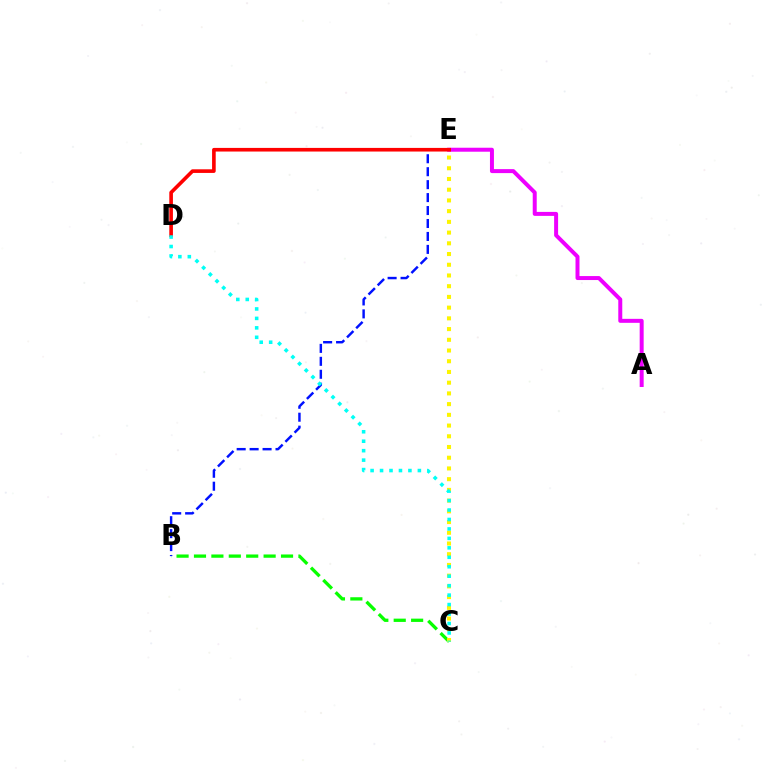{('B', 'C'): [{'color': '#08ff00', 'line_style': 'dashed', 'thickness': 2.36}], ('B', 'E'): [{'color': '#0010ff', 'line_style': 'dashed', 'thickness': 1.76}], ('A', 'E'): [{'color': '#ee00ff', 'line_style': 'solid', 'thickness': 2.86}], ('D', 'E'): [{'color': '#ff0000', 'line_style': 'solid', 'thickness': 2.61}], ('C', 'E'): [{'color': '#fcf500', 'line_style': 'dotted', 'thickness': 2.91}], ('C', 'D'): [{'color': '#00fff6', 'line_style': 'dotted', 'thickness': 2.57}]}